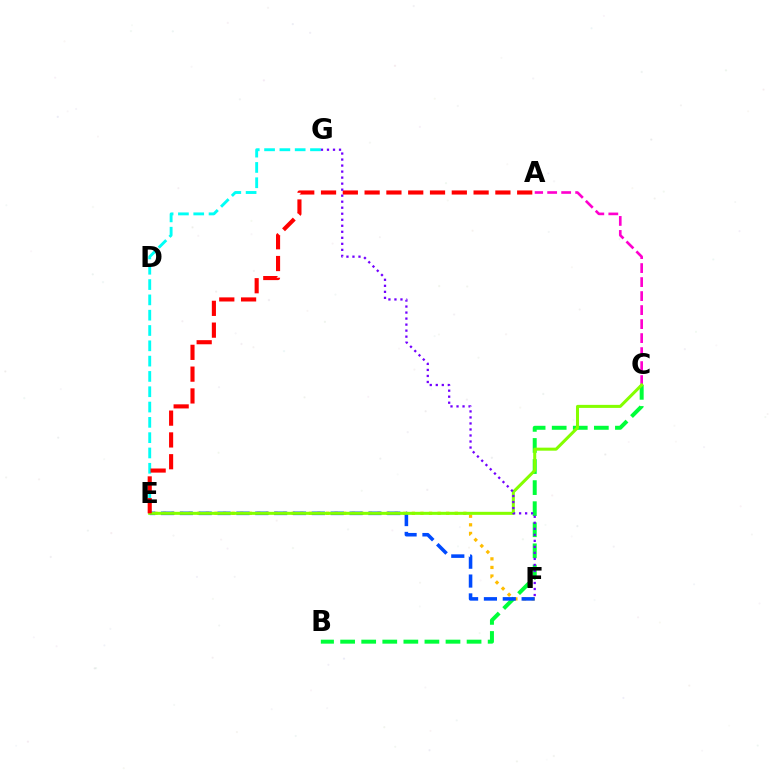{('E', 'F'): [{'color': '#ffbd00', 'line_style': 'dotted', 'thickness': 2.33}, {'color': '#004bff', 'line_style': 'dashed', 'thickness': 2.56}], ('B', 'C'): [{'color': '#00ff39', 'line_style': 'dashed', 'thickness': 2.86}], ('E', 'G'): [{'color': '#00fff6', 'line_style': 'dashed', 'thickness': 2.08}], ('A', 'C'): [{'color': '#ff00cf', 'line_style': 'dashed', 'thickness': 1.9}], ('C', 'E'): [{'color': '#84ff00', 'line_style': 'solid', 'thickness': 2.18}], ('A', 'E'): [{'color': '#ff0000', 'line_style': 'dashed', 'thickness': 2.96}], ('F', 'G'): [{'color': '#7200ff', 'line_style': 'dotted', 'thickness': 1.64}]}